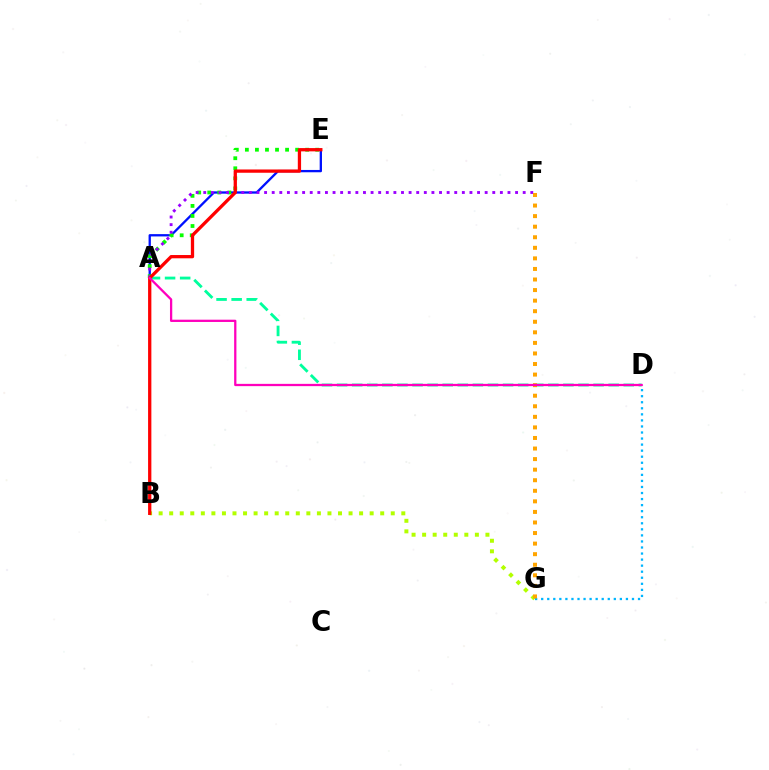{('B', 'G'): [{'color': '#b3ff00', 'line_style': 'dotted', 'thickness': 2.87}], ('A', 'D'): [{'color': '#00ff9d', 'line_style': 'dashed', 'thickness': 2.05}, {'color': '#ff00bd', 'line_style': 'solid', 'thickness': 1.64}], ('A', 'E'): [{'color': '#0010ff', 'line_style': 'solid', 'thickness': 1.67}, {'color': '#08ff00', 'line_style': 'dotted', 'thickness': 2.73}], ('A', 'F'): [{'color': '#9b00ff', 'line_style': 'dotted', 'thickness': 2.07}], ('D', 'G'): [{'color': '#00b5ff', 'line_style': 'dotted', 'thickness': 1.64}], ('F', 'G'): [{'color': '#ffa500', 'line_style': 'dotted', 'thickness': 2.87}], ('B', 'E'): [{'color': '#ff0000', 'line_style': 'solid', 'thickness': 2.36}]}